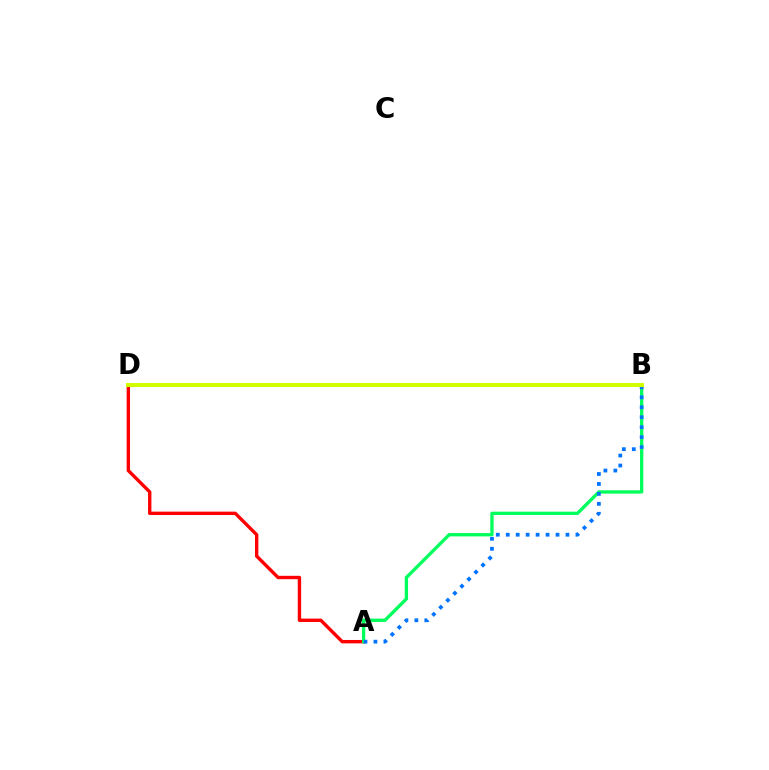{('A', 'D'): [{'color': '#ff0000', 'line_style': 'solid', 'thickness': 2.43}], ('B', 'D'): [{'color': '#b900ff', 'line_style': 'solid', 'thickness': 1.93}, {'color': '#d1ff00', 'line_style': 'solid', 'thickness': 2.95}], ('A', 'B'): [{'color': '#00ff5c', 'line_style': 'solid', 'thickness': 2.38}, {'color': '#0074ff', 'line_style': 'dotted', 'thickness': 2.7}]}